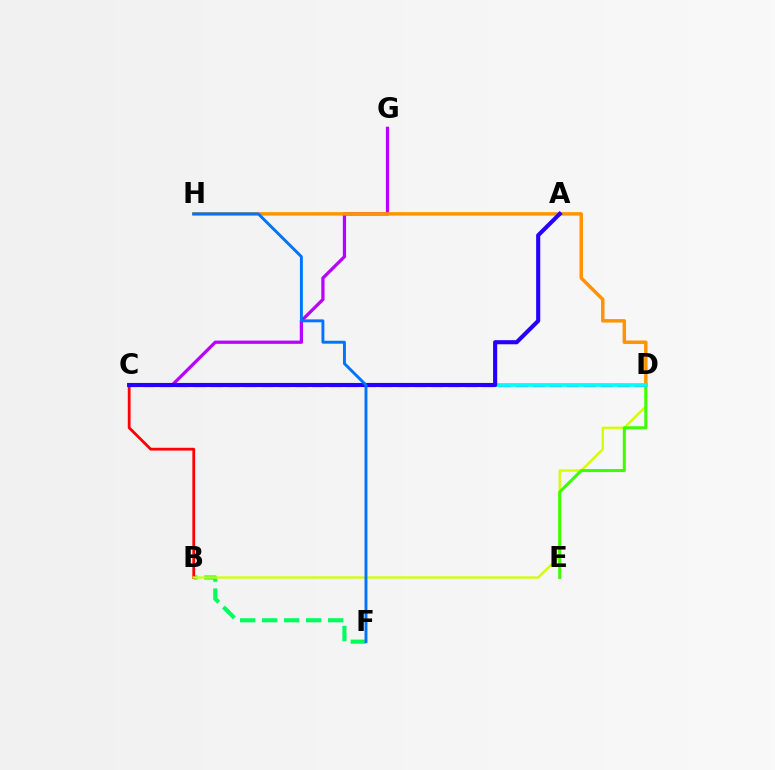{('B', 'F'): [{'color': '#00ff5c', 'line_style': 'dashed', 'thickness': 2.99}], ('C', 'G'): [{'color': '#b900ff', 'line_style': 'solid', 'thickness': 2.33}], ('B', 'C'): [{'color': '#ff0000', 'line_style': 'solid', 'thickness': 2.0}], ('B', 'D'): [{'color': '#d1ff00', 'line_style': 'solid', 'thickness': 1.65}], ('D', 'H'): [{'color': '#ff9400', 'line_style': 'solid', 'thickness': 2.49}], ('D', 'E'): [{'color': '#3dff00', 'line_style': 'solid', 'thickness': 2.19}], ('C', 'D'): [{'color': '#ff00ac', 'line_style': 'dashed', 'thickness': 2.3}, {'color': '#00fff6', 'line_style': 'solid', 'thickness': 2.67}], ('A', 'C'): [{'color': '#2500ff', 'line_style': 'solid', 'thickness': 2.95}], ('F', 'H'): [{'color': '#0074ff', 'line_style': 'solid', 'thickness': 2.1}]}